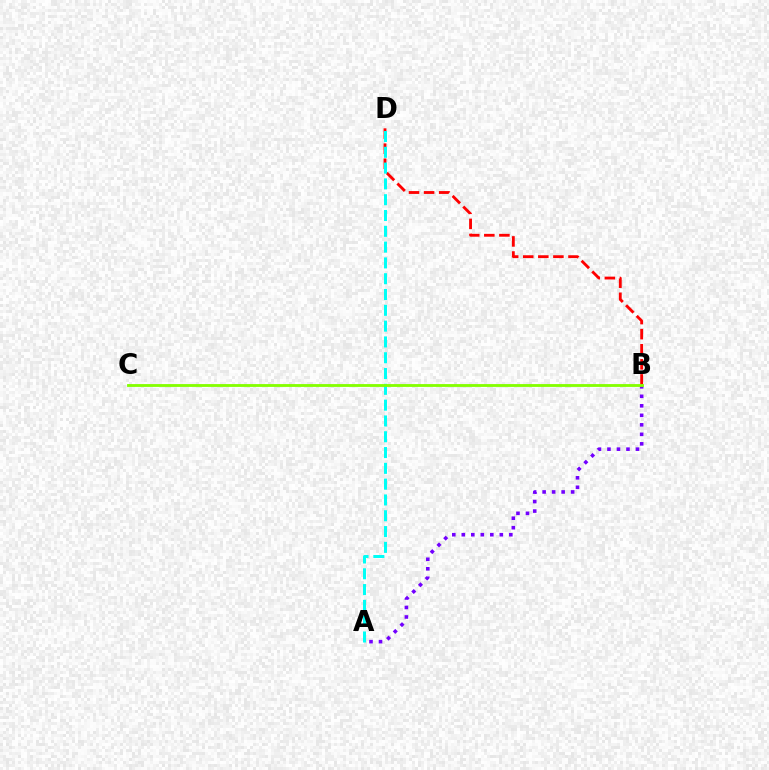{('A', 'B'): [{'color': '#7200ff', 'line_style': 'dotted', 'thickness': 2.58}], ('B', 'D'): [{'color': '#ff0000', 'line_style': 'dashed', 'thickness': 2.05}], ('A', 'D'): [{'color': '#00fff6', 'line_style': 'dashed', 'thickness': 2.15}], ('B', 'C'): [{'color': '#84ff00', 'line_style': 'solid', 'thickness': 2.04}]}